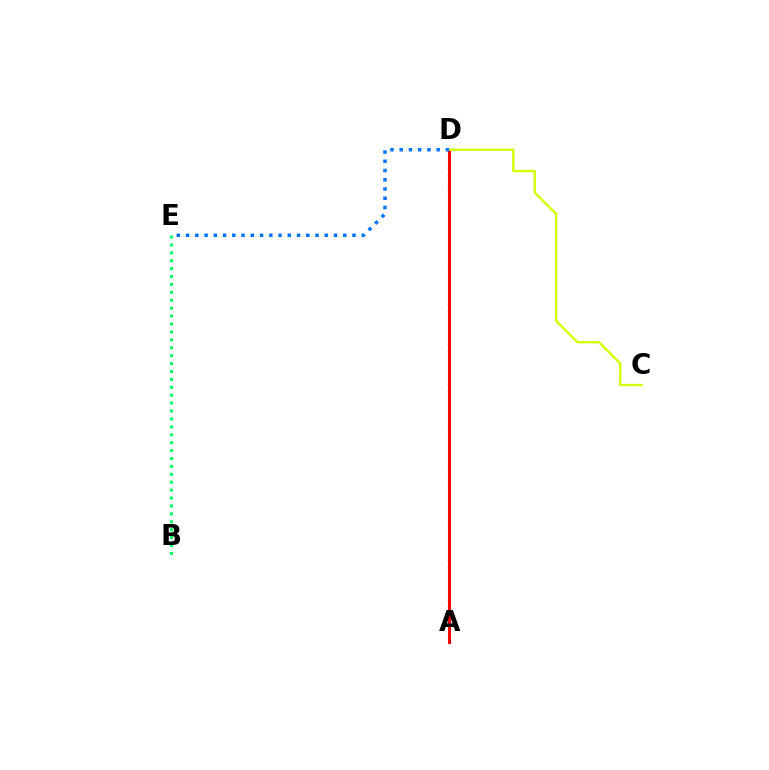{('A', 'D'): [{'color': '#b900ff', 'line_style': 'dotted', 'thickness': 1.55}, {'color': '#ff0000', 'line_style': 'solid', 'thickness': 2.18}], ('B', 'E'): [{'color': '#00ff5c', 'line_style': 'dotted', 'thickness': 2.15}], ('C', 'D'): [{'color': '#d1ff00', 'line_style': 'solid', 'thickness': 1.69}], ('D', 'E'): [{'color': '#0074ff', 'line_style': 'dotted', 'thickness': 2.51}]}